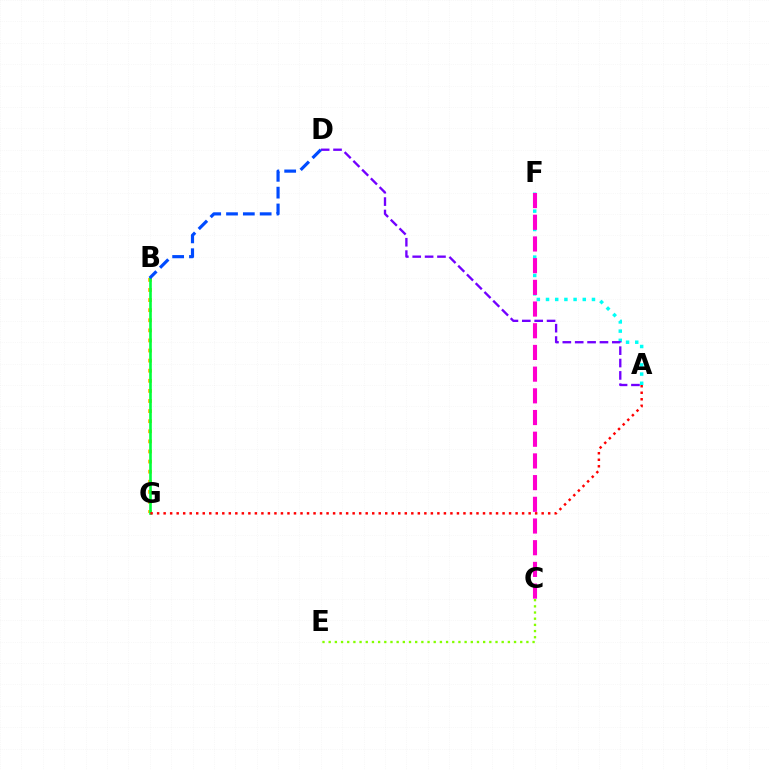{('B', 'G'): [{'color': '#ffbd00', 'line_style': 'dotted', 'thickness': 2.74}, {'color': '#00ff39', 'line_style': 'solid', 'thickness': 1.88}], ('A', 'F'): [{'color': '#00fff6', 'line_style': 'dotted', 'thickness': 2.5}], ('A', 'G'): [{'color': '#ff0000', 'line_style': 'dotted', 'thickness': 1.77}], ('A', 'D'): [{'color': '#7200ff', 'line_style': 'dashed', 'thickness': 1.68}], ('C', 'E'): [{'color': '#84ff00', 'line_style': 'dotted', 'thickness': 1.68}], ('B', 'D'): [{'color': '#004bff', 'line_style': 'dashed', 'thickness': 2.29}], ('C', 'F'): [{'color': '#ff00cf', 'line_style': 'dashed', 'thickness': 2.95}]}